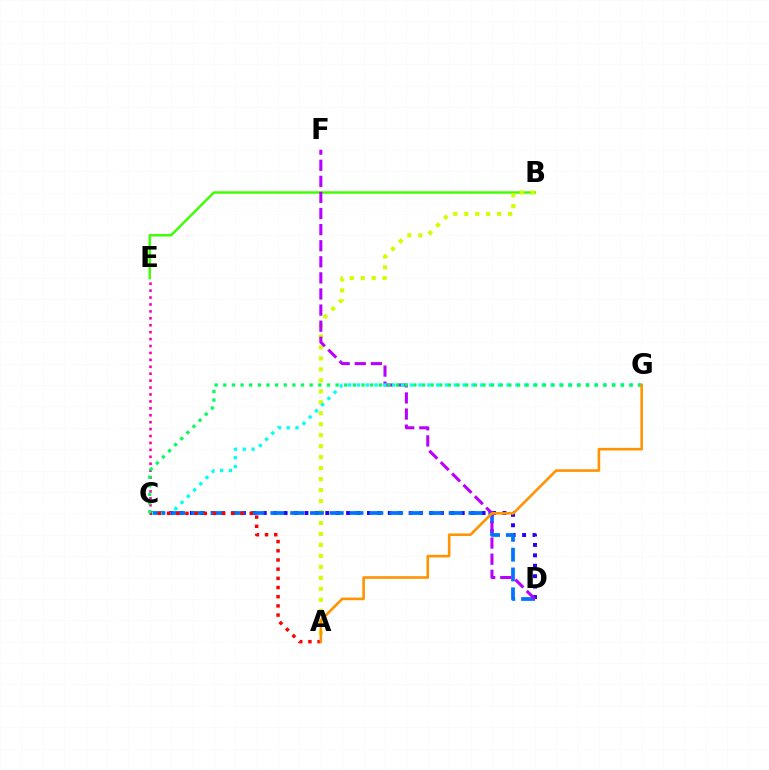{('B', 'E'): [{'color': '#3dff00', 'line_style': 'solid', 'thickness': 1.76}], ('A', 'B'): [{'color': '#d1ff00', 'line_style': 'dotted', 'thickness': 2.98}], ('C', 'D'): [{'color': '#2500ff', 'line_style': 'dotted', 'thickness': 2.83}, {'color': '#0074ff', 'line_style': 'dashed', 'thickness': 2.69}], ('D', 'F'): [{'color': '#b900ff', 'line_style': 'dashed', 'thickness': 2.19}], ('C', 'G'): [{'color': '#00fff6', 'line_style': 'dotted', 'thickness': 2.39}, {'color': '#00ff5c', 'line_style': 'dotted', 'thickness': 2.35}], ('A', 'C'): [{'color': '#ff0000', 'line_style': 'dotted', 'thickness': 2.5}], ('C', 'E'): [{'color': '#ff00ac', 'line_style': 'dotted', 'thickness': 1.88}], ('A', 'G'): [{'color': '#ff9400', 'line_style': 'solid', 'thickness': 1.88}]}